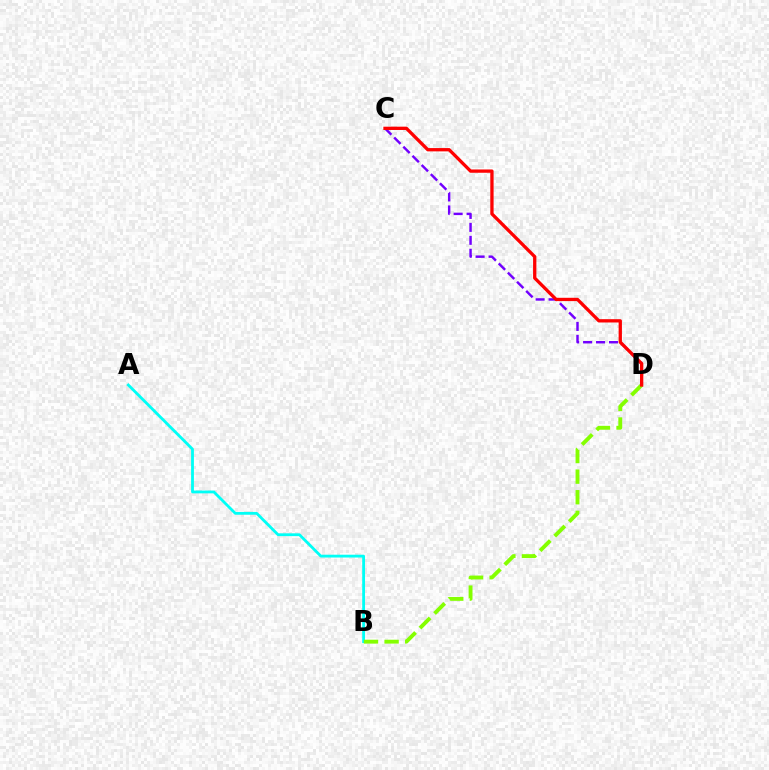{('C', 'D'): [{'color': '#7200ff', 'line_style': 'dashed', 'thickness': 1.76}, {'color': '#ff0000', 'line_style': 'solid', 'thickness': 2.37}], ('A', 'B'): [{'color': '#00fff6', 'line_style': 'solid', 'thickness': 2.02}], ('B', 'D'): [{'color': '#84ff00', 'line_style': 'dashed', 'thickness': 2.8}]}